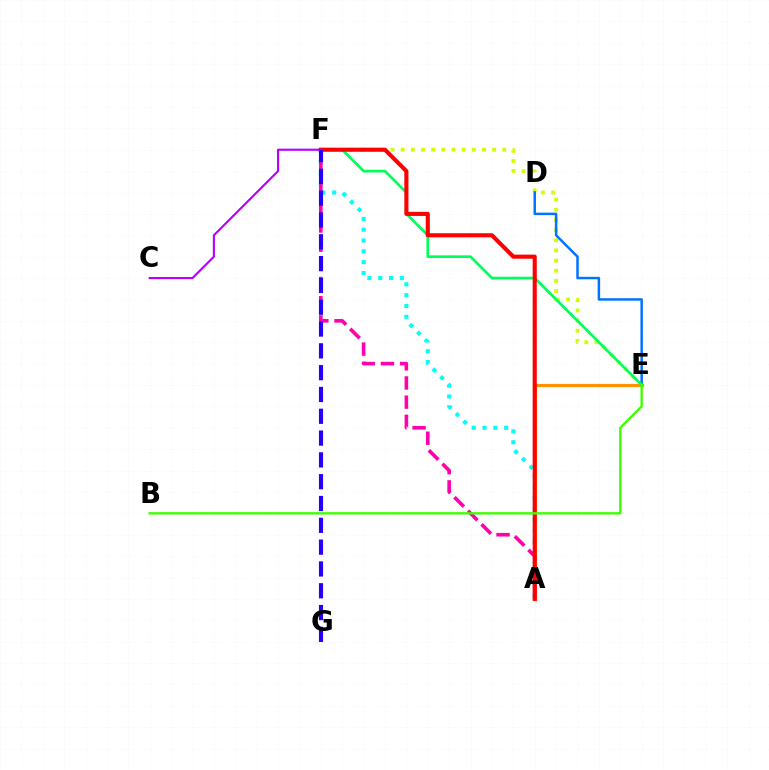{('A', 'F'): [{'color': '#00fff6', 'line_style': 'dotted', 'thickness': 2.94}, {'color': '#ff00ac', 'line_style': 'dashed', 'thickness': 2.6}, {'color': '#ff0000', 'line_style': 'solid', 'thickness': 2.95}], ('E', 'F'): [{'color': '#d1ff00', 'line_style': 'dotted', 'thickness': 2.76}, {'color': '#00ff5c', 'line_style': 'solid', 'thickness': 1.94}], ('D', 'E'): [{'color': '#0074ff', 'line_style': 'solid', 'thickness': 1.79}], ('A', 'E'): [{'color': '#ff9400', 'line_style': 'solid', 'thickness': 2.3}], ('C', 'F'): [{'color': '#b900ff', 'line_style': 'solid', 'thickness': 1.55}], ('B', 'E'): [{'color': '#3dff00', 'line_style': 'solid', 'thickness': 1.7}], ('F', 'G'): [{'color': '#2500ff', 'line_style': 'dashed', 'thickness': 2.96}]}